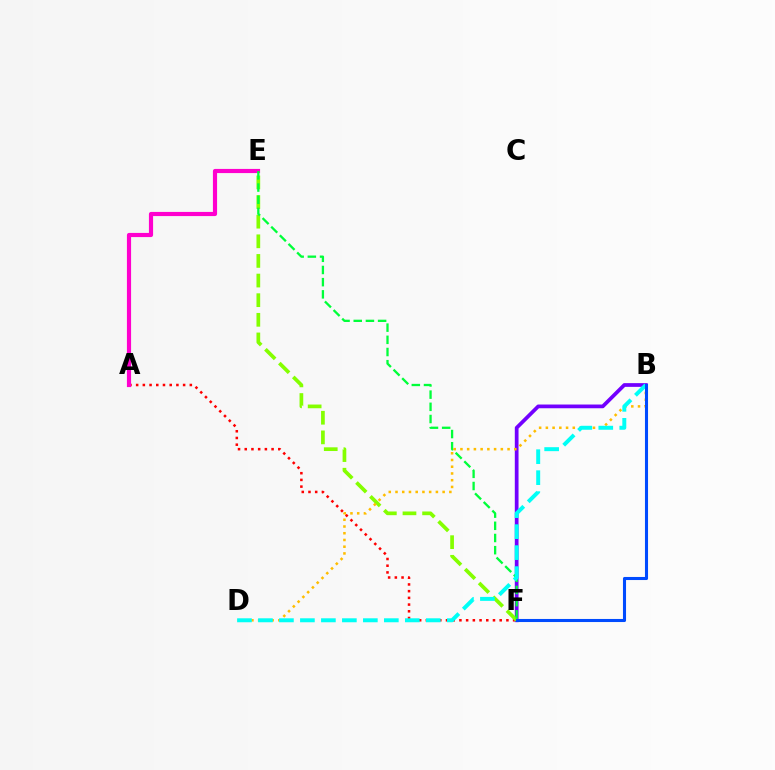{('A', 'F'): [{'color': '#ff0000', 'line_style': 'dotted', 'thickness': 1.82}], ('A', 'E'): [{'color': '#ff00cf', 'line_style': 'solid', 'thickness': 2.99}], ('B', 'F'): [{'color': '#7200ff', 'line_style': 'solid', 'thickness': 2.69}, {'color': '#004bff', 'line_style': 'solid', 'thickness': 2.22}], ('E', 'F'): [{'color': '#84ff00', 'line_style': 'dashed', 'thickness': 2.67}, {'color': '#00ff39', 'line_style': 'dashed', 'thickness': 1.66}], ('B', 'D'): [{'color': '#ffbd00', 'line_style': 'dotted', 'thickness': 1.83}, {'color': '#00fff6', 'line_style': 'dashed', 'thickness': 2.85}]}